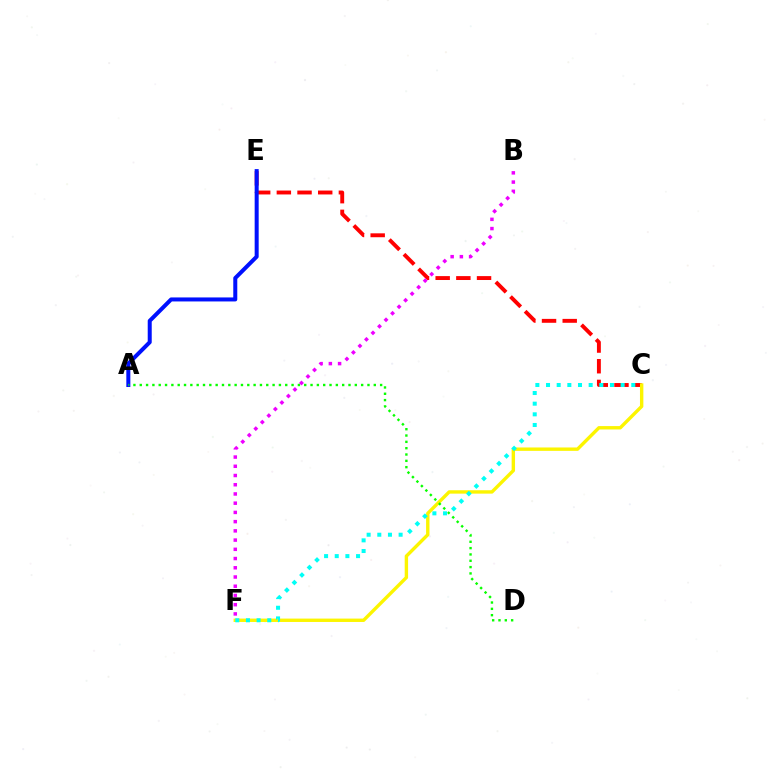{('C', 'E'): [{'color': '#ff0000', 'line_style': 'dashed', 'thickness': 2.81}], ('C', 'F'): [{'color': '#fcf500', 'line_style': 'solid', 'thickness': 2.44}, {'color': '#00fff6', 'line_style': 'dotted', 'thickness': 2.9}], ('B', 'F'): [{'color': '#ee00ff', 'line_style': 'dotted', 'thickness': 2.51}], ('A', 'E'): [{'color': '#0010ff', 'line_style': 'solid', 'thickness': 2.89}], ('A', 'D'): [{'color': '#08ff00', 'line_style': 'dotted', 'thickness': 1.72}]}